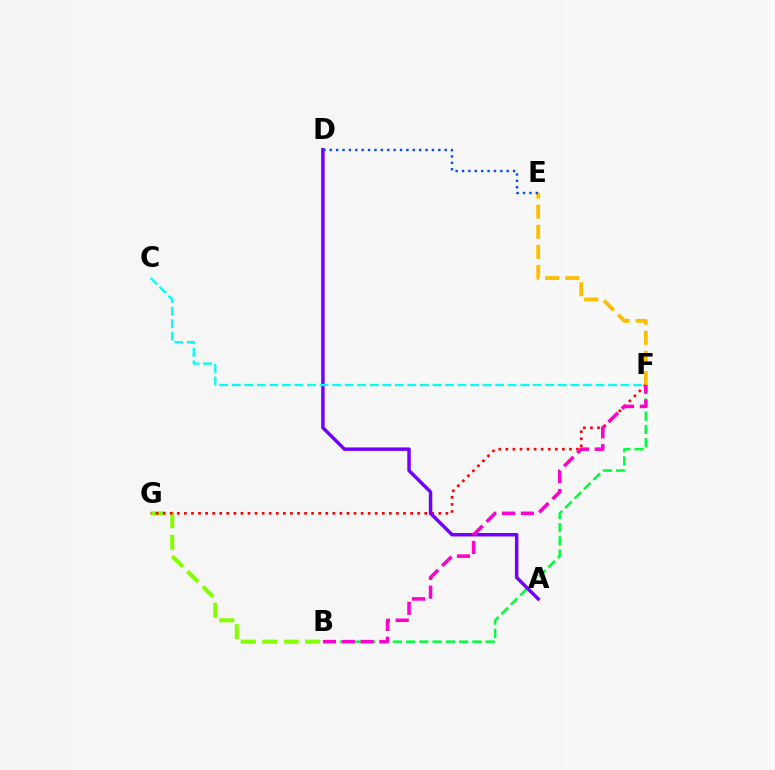{('B', 'G'): [{'color': '#84ff00', 'line_style': 'dashed', 'thickness': 2.92}], ('E', 'F'): [{'color': '#ffbd00', 'line_style': 'dashed', 'thickness': 2.73}], ('F', 'G'): [{'color': '#ff0000', 'line_style': 'dotted', 'thickness': 1.92}], ('B', 'F'): [{'color': '#00ff39', 'line_style': 'dashed', 'thickness': 1.8}, {'color': '#ff00cf', 'line_style': 'dashed', 'thickness': 2.56}], ('A', 'D'): [{'color': '#7200ff', 'line_style': 'solid', 'thickness': 2.5}], ('D', 'E'): [{'color': '#004bff', 'line_style': 'dotted', 'thickness': 1.73}], ('C', 'F'): [{'color': '#00fff6', 'line_style': 'dashed', 'thickness': 1.7}]}